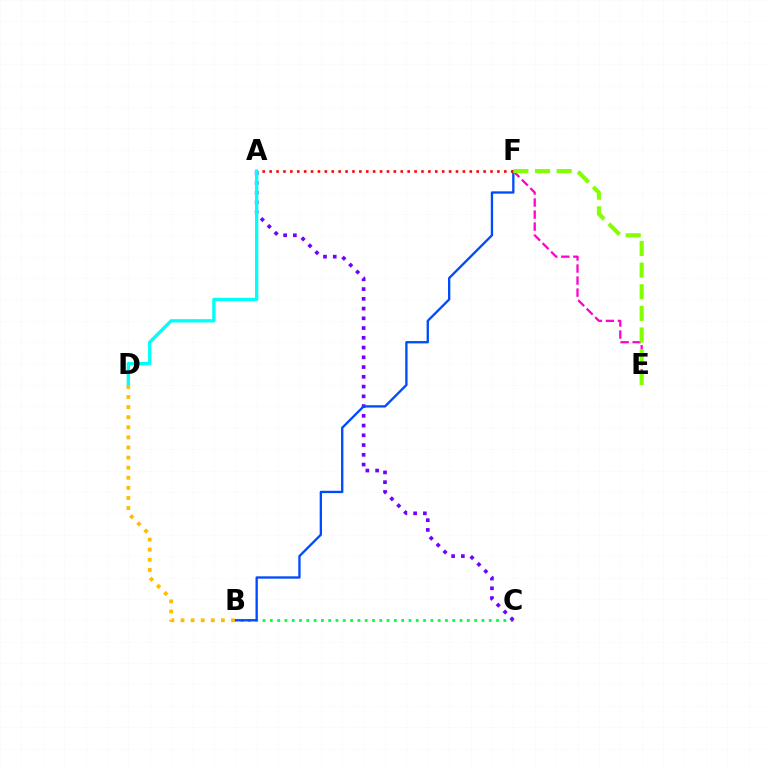{('B', 'C'): [{'color': '#00ff39', 'line_style': 'dotted', 'thickness': 1.98}], ('A', 'C'): [{'color': '#7200ff', 'line_style': 'dotted', 'thickness': 2.65}], ('B', 'F'): [{'color': '#004bff', 'line_style': 'solid', 'thickness': 1.67}], ('A', 'F'): [{'color': '#ff0000', 'line_style': 'dotted', 'thickness': 1.88}], ('A', 'D'): [{'color': '#00fff6', 'line_style': 'solid', 'thickness': 2.4}], ('E', 'F'): [{'color': '#ff00cf', 'line_style': 'dashed', 'thickness': 1.63}, {'color': '#84ff00', 'line_style': 'dashed', 'thickness': 2.94}], ('B', 'D'): [{'color': '#ffbd00', 'line_style': 'dotted', 'thickness': 2.74}]}